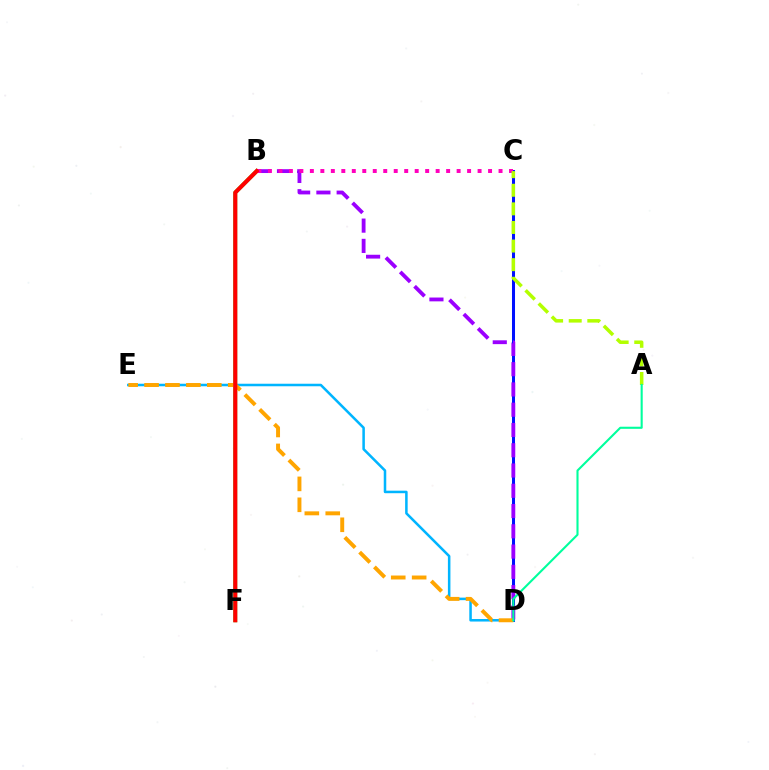{('C', 'D'): [{'color': '#0010ff', 'line_style': 'solid', 'thickness': 2.18}], ('B', 'F'): [{'color': '#08ff00', 'line_style': 'solid', 'thickness': 2.71}, {'color': '#ff0000', 'line_style': 'solid', 'thickness': 2.94}], ('D', 'E'): [{'color': '#00b5ff', 'line_style': 'solid', 'thickness': 1.82}, {'color': '#ffa500', 'line_style': 'dashed', 'thickness': 2.84}], ('B', 'D'): [{'color': '#9b00ff', 'line_style': 'dashed', 'thickness': 2.75}], ('B', 'C'): [{'color': '#ff00bd', 'line_style': 'dotted', 'thickness': 2.85}], ('A', 'C'): [{'color': '#b3ff00', 'line_style': 'dashed', 'thickness': 2.53}], ('A', 'D'): [{'color': '#00ff9d', 'line_style': 'solid', 'thickness': 1.51}]}